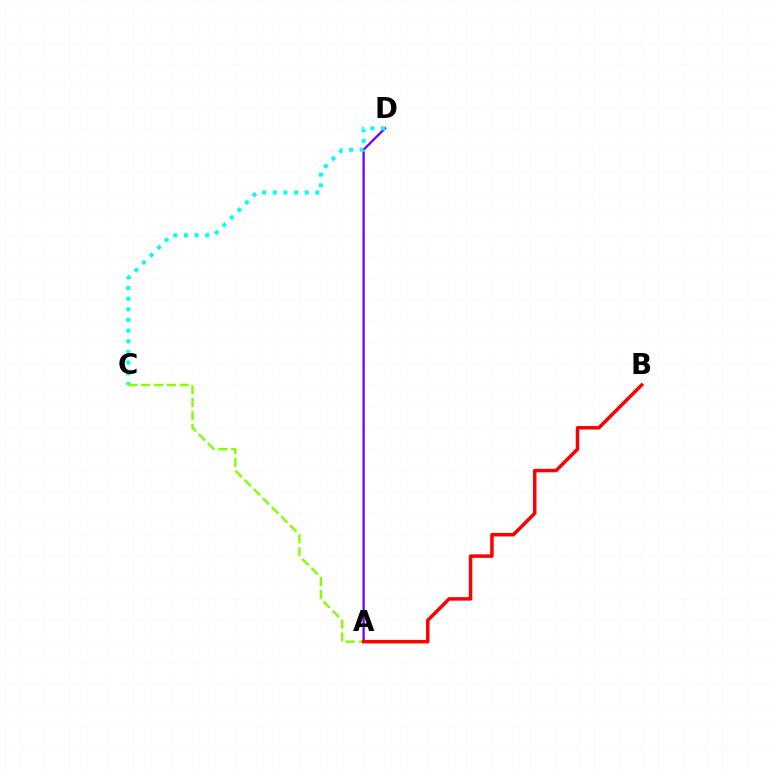{('A', 'D'): [{'color': '#7200ff', 'line_style': 'solid', 'thickness': 1.65}], ('C', 'D'): [{'color': '#00fff6', 'line_style': 'dotted', 'thickness': 2.9}], ('A', 'C'): [{'color': '#84ff00', 'line_style': 'dashed', 'thickness': 1.75}], ('A', 'B'): [{'color': '#ff0000', 'line_style': 'solid', 'thickness': 2.51}]}